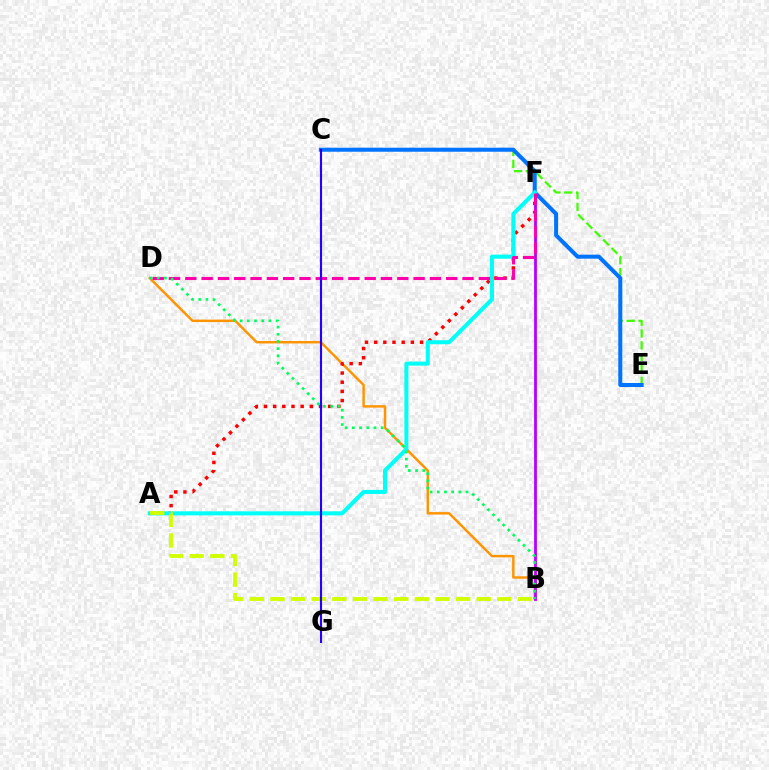{('B', 'D'): [{'color': '#ff9400', 'line_style': 'solid', 'thickness': 1.76}, {'color': '#00ff5c', 'line_style': 'dotted', 'thickness': 1.95}], ('A', 'F'): [{'color': '#ff0000', 'line_style': 'dotted', 'thickness': 2.49}, {'color': '#00fff6', 'line_style': 'solid', 'thickness': 2.92}], ('C', 'E'): [{'color': '#3dff00', 'line_style': 'dashed', 'thickness': 1.61}, {'color': '#0074ff', 'line_style': 'solid', 'thickness': 2.89}], ('B', 'F'): [{'color': '#b900ff', 'line_style': 'solid', 'thickness': 2.02}], ('A', 'B'): [{'color': '#d1ff00', 'line_style': 'dashed', 'thickness': 2.8}], ('D', 'F'): [{'color': '#ff00ac', 'line_style': 'dashed', 'thickness': 2.22}], ('C', 'G'): [{'color': '#2500ff', 'line_style': 'solid', 'thickness': 1.53}]}